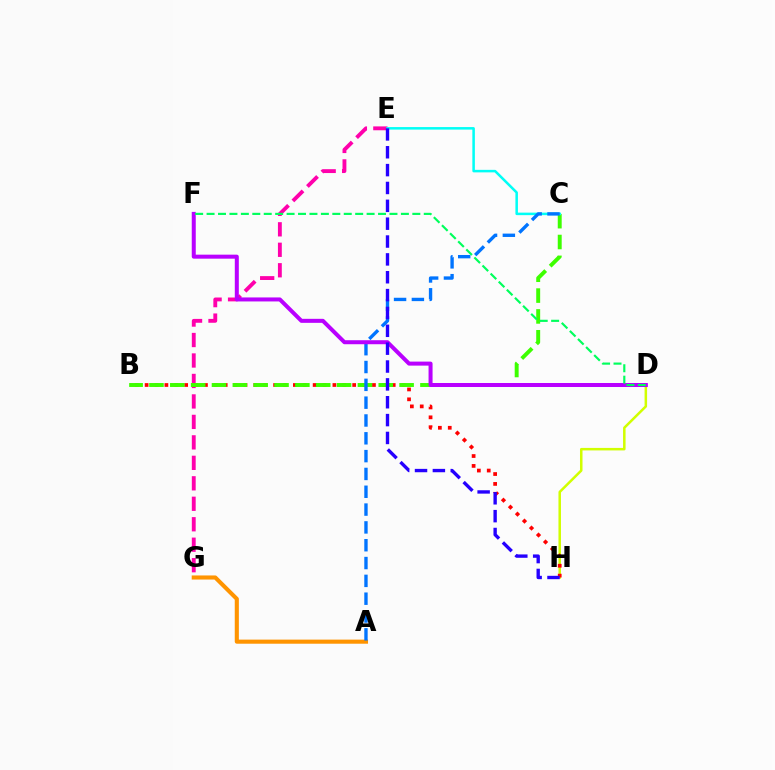{('E', 'G'): [{'color': '#ff00ac', 'line_style': 'dashed', 'thickness': 2.78}], ('D', 'H'): [{'color': '#d1ff00', 'line_style': 'solid', 'thickness': 1.81}], ('B', 'H'): [{'color': '#ff0000', 'line_style': 'dotted', 'thickness': 2.69}], ('B', 'C'): [{'color': '#3dff00', 'line_style': 'dashed', 'thickness': 2.83}], ('C', 'E'): [{'color': '#00fff6', 'line_style': 'solid', 'thickness': 1.81}], ('A', 'G'): [{'color': '#ff9400', 'line_style': 'solid', 'thickness': 2.95}], ('A', 'C'): [{'color': '#0074ff', 'line_style': 'dashed', 'thickness': 2.42}], ('D', 'F'): [{'color': '#b900ff', 'line_style': 'solid', 'thickness': 2.89}, {'color': '#00ff5c', 'line_style': 'dashed', 'thickness': 1.55}], ('E', 'H'): [{'color': '#2500ff', 'line_style': 'dashed', 'thickness': 2.43}]}